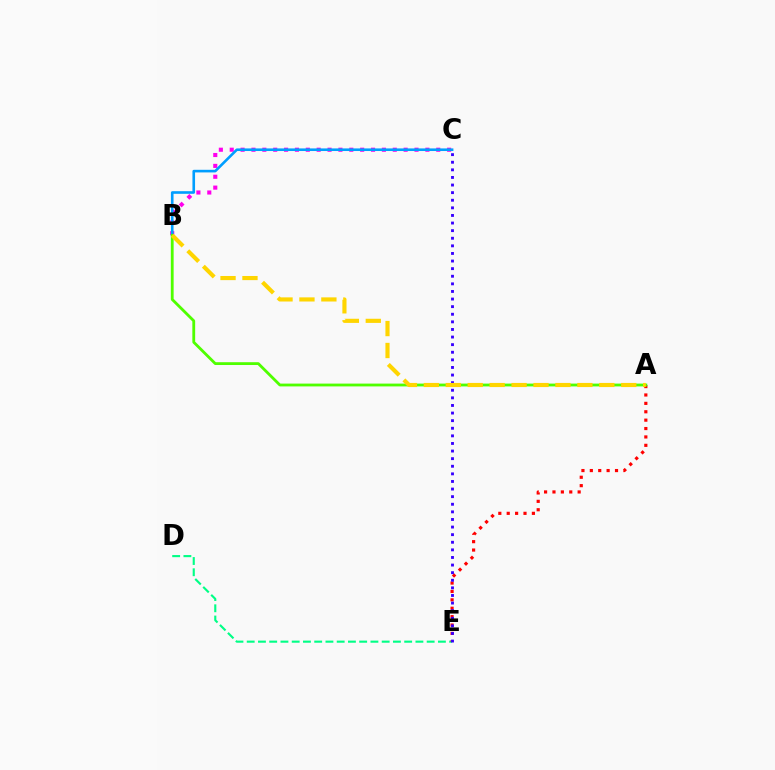{('B', 'C'): [{'color': '#ff00ed', 'line_style': 'dotted', 'thickness': 2.95}, {'color': '#009eff', 'line_style': 'solid', 'thickness': 1.88}], ('D', 'E'): [{'color': '#00ff86', 'line_style': 'dashed', 'thickness': 1.53}], ('A', 'E'): [{'color': '#ff0000', 'line_style': 'dotted', 'thickness': 2.28}], ('A', 'B'): [{'color': '#4fff00', 'line_style': 'solid', 'thickness': 2.02}, {'color': '#ffd500', 'line_style': 'dashed', 'thickness': 2.98}], ('C', 'E'): [{'color': '#3700ff', 'line_style': 'dotted', 'thickness': 2.07}]}